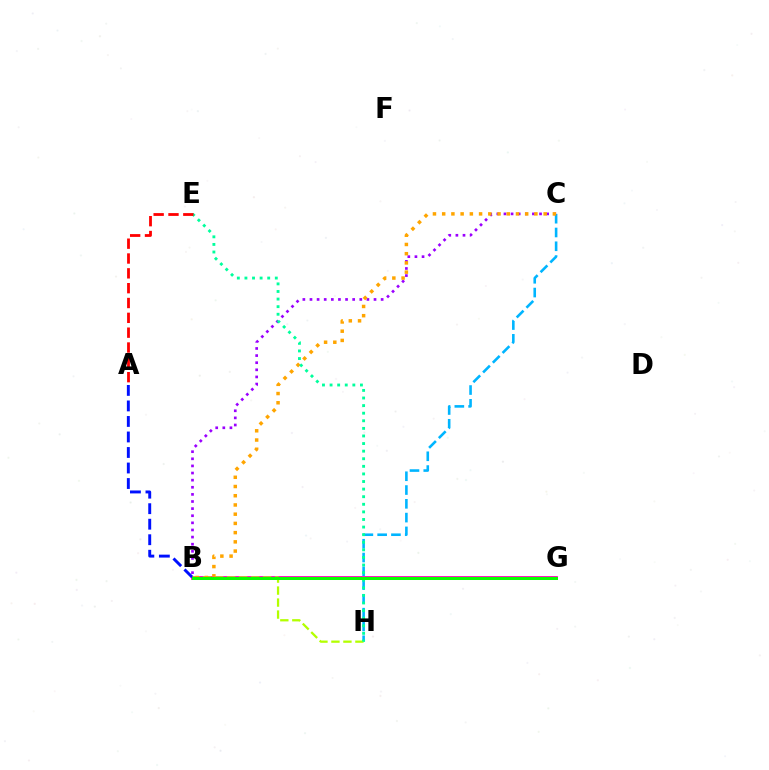{('C', 'H'): [{'color': '#00b5ff', 'line_style': 'dashed', 'thickness': 1.87}], ('B', 'G'): [{'color': '#ff00bd', 'line_style': 'solid', 'thickness': 2.73}, {'color': '#08ff00', 'line_style': 'solid', 'thickness': 2.15}], ('B', 'C'): [{'color': '#9b00ff', 'line_style': 'dotted', 'thickness': 1.93}, {'color': '#ffa500', 'line_style': 'dotted', 'thickness': 2.51}], ('A', 'B'): [{'color': '#0010ff', 'line_style': 'dashed', 'thickness': 2.11}], ('B', 'H'): [{'color': '#b3ff00', 'line_style': 'dashed', 'thickness': 1.63}], ('E', 'H'): [{'color': '#00ff9d', 'line_style': 'dotted', 'thickness': 2.06}], ('A', 'E'): [{'color': '#ff0000', 'line_style': 'dashed', 'thickness': 2.02}]}